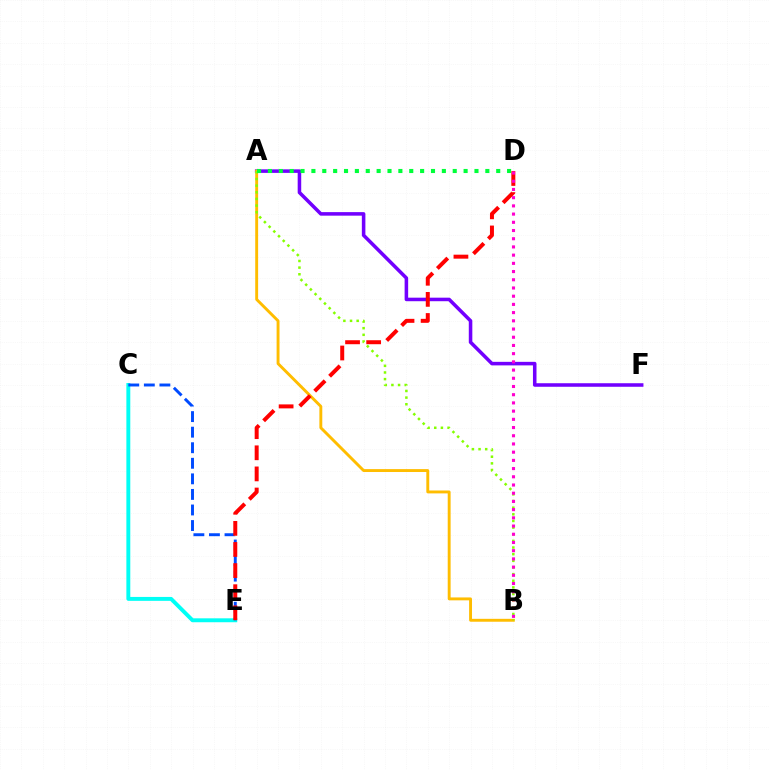{('A', 'F'): [{'color': '#7200ff', 'line_style': 'solid', 'thickness': 2.55}], ('A', 'B'): [{'color': '#ffbd00', 'line_style': 'solid', 'thickness': 2.09}, {'color': '#84ff00', 'line_style': 'dotted', 'thickness': 1.81}], ('C', 'E'): [{'color': '#00fff6', 'line_style': 'solid', 'thickness': 2.82}, {'color': '#004bff', 'line_style': 'dashed', 'thickness': 2.11}], ('D', 'E'): [{'color': '#ff0000', 'line_style': 'dashed', 'thickness': 2.87}], ('B', 'D'): [{'color': '#ff00cf', 'line_style': 'dotted', 'thickness': 2.23}], ('A', 'D'): [{'color': '#00ff39', 'line_style': 'dotted', 'thickness': 2.95}]}